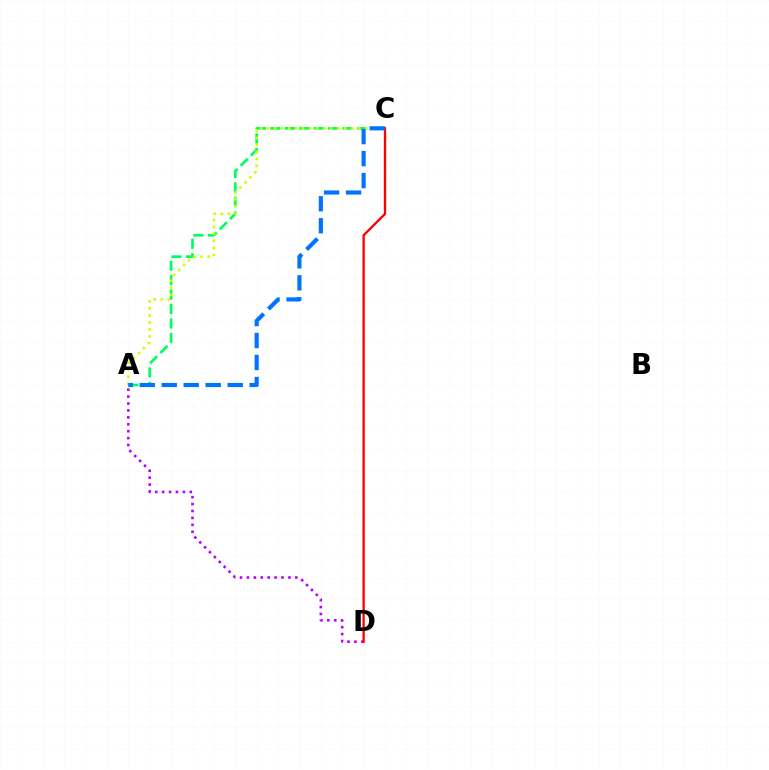{('A', 'C'): [{'color': '#00ff5c', 'line_style': 'dashed', 'thickness': 1.96}, {'color': '#d1ff00', 'line_style': 'dotted', 'thickness': 1.9}, {'color': '#0074ff', 'line_style': 'dashed', 'thickness': 2.99}], ('A', 'D'): [{'color': '#b900ff', 'line_style': 'dotted', 'thickness': 1.88}], ('C', 'D'): [{'color': '#ff0000', 'line_style': 'solid', 'thickness': 1.68}]}